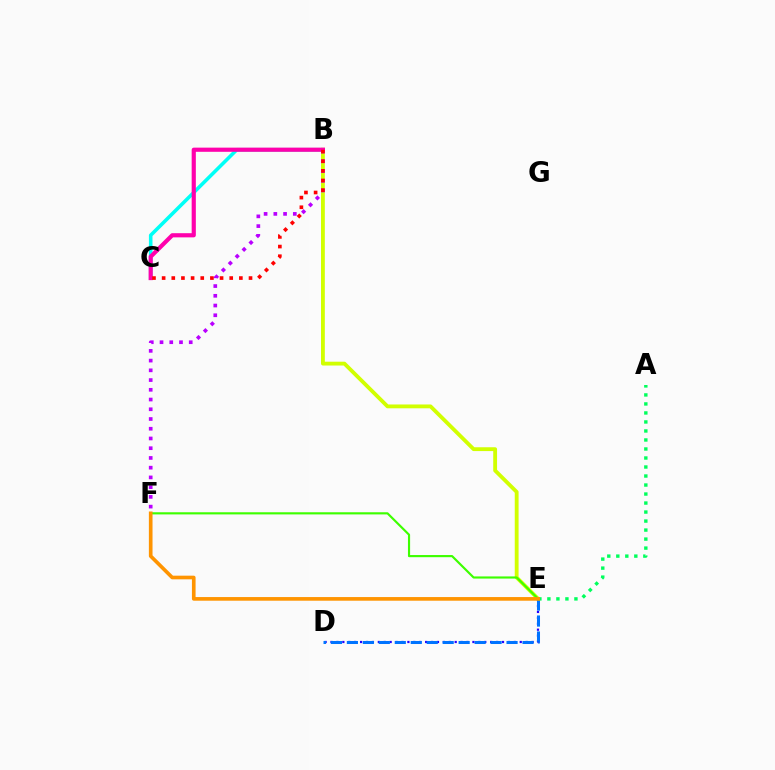{('B', 'C'): [{'color': '#00fff6', 'line_style': 'solid', 'thickness': 2.57}, {'color': '#ff00ac', 'line_style': 'solid', 'thickness': 3.0}, {'color': '#ff0000', 'line_style': 'dotted', 'thickness': 2.62}], ('B', 'E'): [{'color': '#d1ff00', 'line_style': 'solid', 'thickness': 2.76}], ('D', 'E'): [{'color': '#2500ff', 'line_style': 'dotted', 'thickness': 1.61}, {'color': '#0074ff', 'line_style': 'dashed', 'thickness': 2.17}], ('E', 'F'): [{'color': '#3dff00', 'line_style': 'solid', 'thickness': 1.55}, {'color': '#ff9400', 'line_style': 'solid', 'thickness': 2.63}], ('A', 'E'): [{'color': '#00ff5c', 'line_style': 'dotted', 'thickness': 2.45}], ('B', 'F'): [{'color': '#b900ff', 'line_style': 'dotted', 'thickness': 2.64}]}